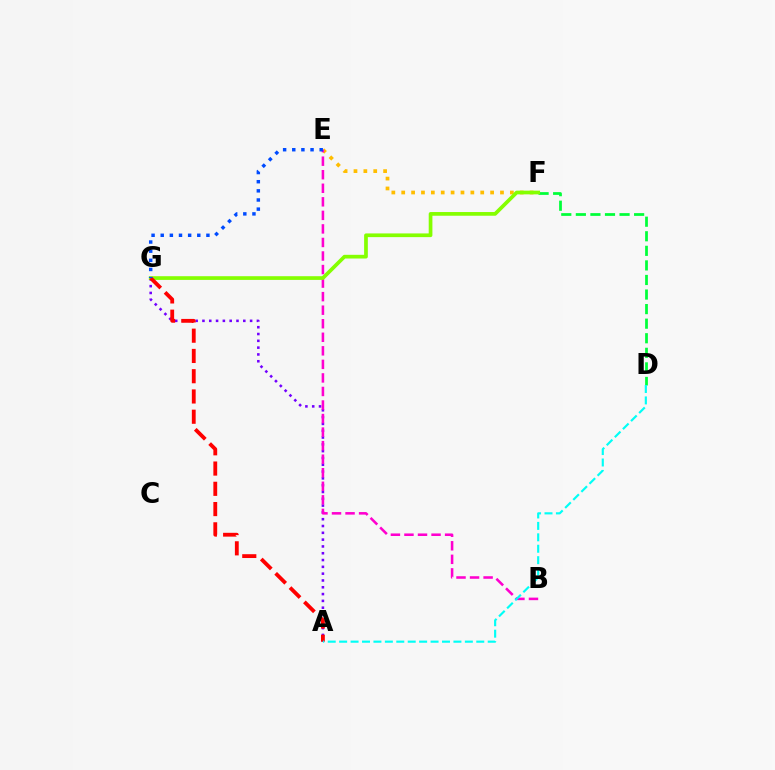{('A', 'G'): [{'color': '#7200ff', 'line_style': 'dotted', 'thickness': 1.85}, {'color': '#ff0000', 'line_style': 'dashed', 'thickness': 2.75}], ('E', 'F'): [{'color': '#ffbd00', 'line_style': 'dotted', 'thickness': 2.68}], ('D', 'F'): [{'color': '#00ff39', 'line_style': 'dashed', 'thickness': 1.98}], ('B', 'E'): [{'color': '#ff00cf', 'line_style': 'dashed', 'thickness': 1.84}], ('F', 'G'): [{'color': '#84ff00', 'line_style': 'solid', 'thickness': 2.66}], ('A', 'D'): [{'color': '#00fff6', 'line_style': 'dashed', 'thickness': 1.55}], ('E', 'G'): [{'color': '#004bff', 'line_style': 'dotted', 'thickness': 2.48}]}